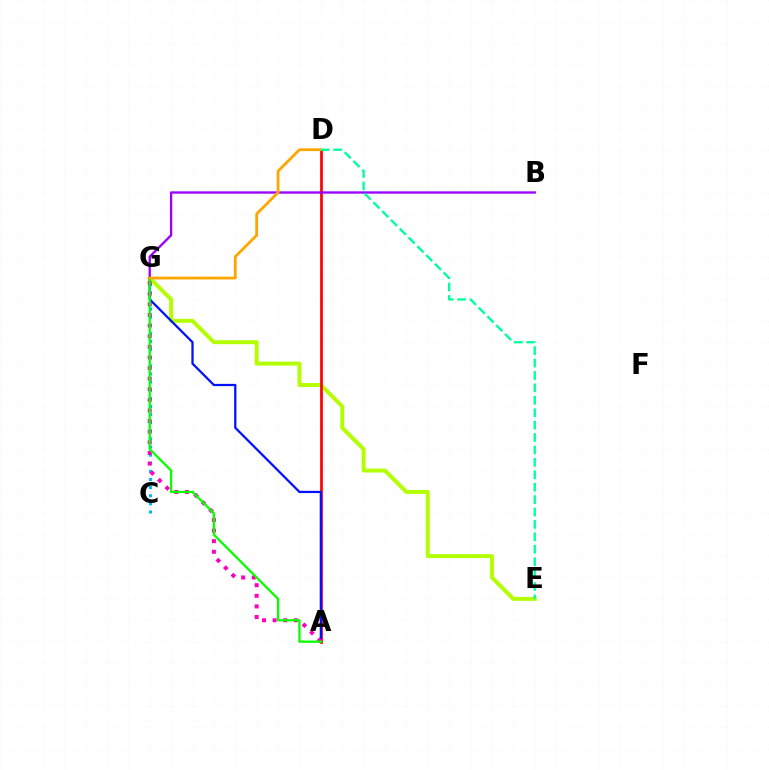{('E', 'G'): [{'color': '#b3ff00', 'line_style': 'solid', 'thickness': 2.83}], ('A', 'D'): [{'color': '#ff0000', 'line_style': 'solid', 'thickness': 1.96}], ('C', 'G'): [{'color': '#00b5ff', 'line_style': 'dotted', 'thickness': 2.21}], ('B', 'G'): [{'color': '#9b00ff', 'line_style': 'solid', 'thickness': 1.68}], ('A', 'G'): [{'color': '#0010ff', 'line_style': 'solid', 'thickness': 1.62}, {'color': '#ff00bd', 'line_style': 'dotted', 'thickness': 2.88}, {'color': '#08ff00', 'line_style': 'solid', 'thickness': 1.66}], ('D', 'G'): [{'color': '#ffa500', 'line_style': 'solid', 'thickness': 2.01}], ('D', 'E'): [{'color': '#00ff9d', 'line_style': 'dashed', 'thickness': 1.69}]}